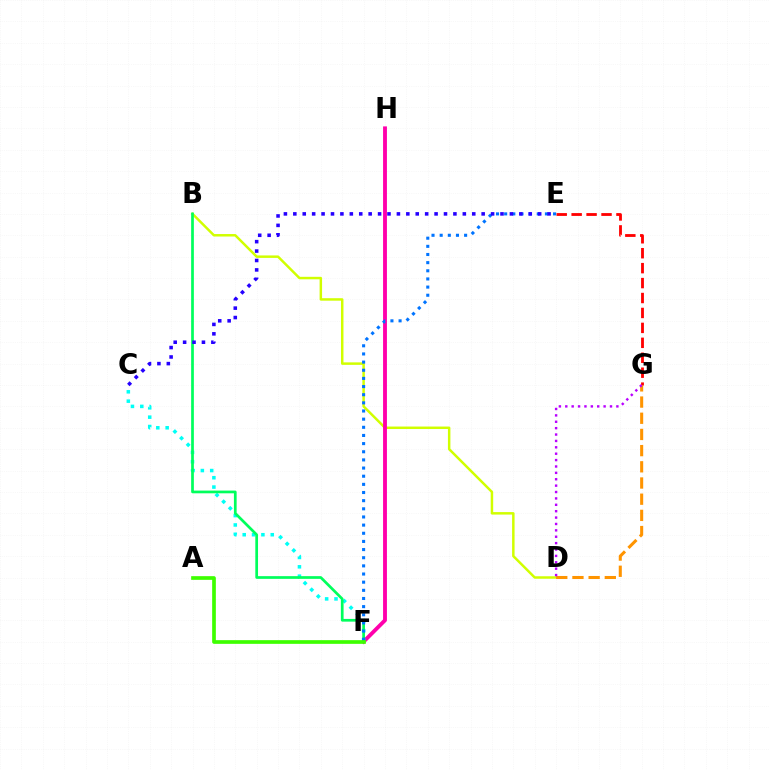{('B', 'D'): [{'color': '#d1ff00', 'line_style': 'solid', 'thickness': 1.79}], ('F', 'H'): [{'color': '#ff00ac', 'line_style': 'solid', 'thickness': 2.78}], ('E', 'G'): [{'color': '#ff0000', 'line_style': 'dashed', 'thickness': 2.03}], ('C', 'F'): [{'color': '#00fff6', 'line_style': 'dotted', 'thickness': 2.54}], ('B', 'F'): [{'color': '#00ff5c', 'line_style': 'solid', 'thickness': 1.95}], ('D', 'G'): [{'color': '#ff9400', 'line_style': 'dashed', 'thickness': 2.2}, {'color': '#b900ff', 'line_style': 'dotted', 'thickness': 1.74}], ('E', 'F'): [{'color': '#0074ff', 'line_style': 'dotted', 'thickness': 2.21}], ('C', 'E'): [{'color': '#2500ff', 'line_style': 'dotted', 'thickness': 2.56}], ('A', 'F'): [{'color': '#3dff00', 'line_style': 'solid', 'thickness': 2.65}]}